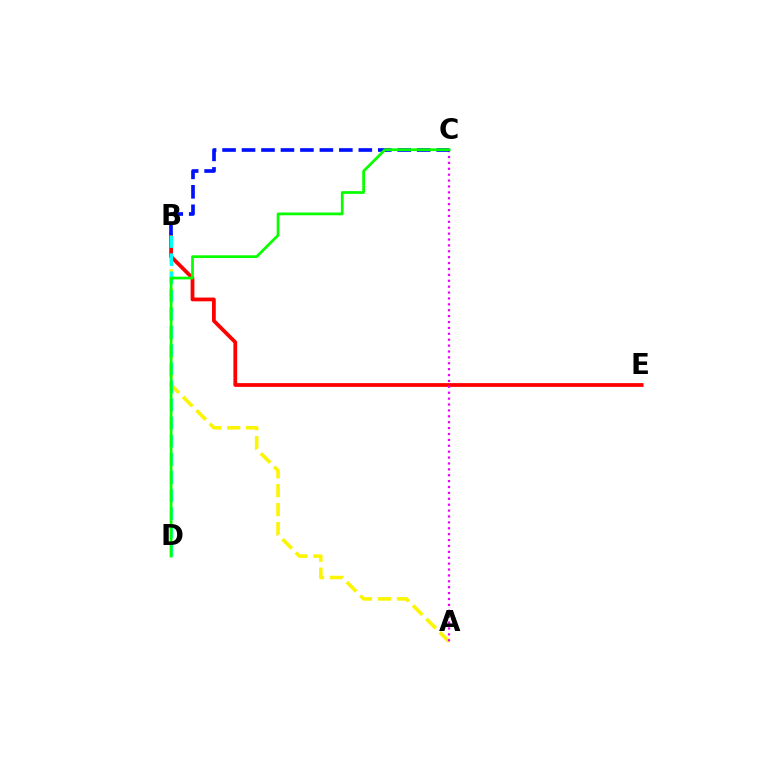{('A', 'B'): [{'color': '#fcf500', 'line_style': 'dashed', 'thickness': 2.57}], ('B', 'E'): [{'color': '#ff0000', 'line_style': 'solid', 'thickness': 2.71}], ('B', 'D'): [{'color': '#00fff6', 'line_style': 'dashed', 'thickness': 2.47}], ('A', 'C'): [{'color': '#ee00ff', 'line_style': 'dotted', 'thickness': 1.6}], ('B', 'C'): [{'color': '#0010ff', 'line_style': 'dashed', 'thickness': 2.64}], ('C', 'D'): [{'color': '#08ff00', 'line_style': 'solid', 'thickness': 1.98}]}